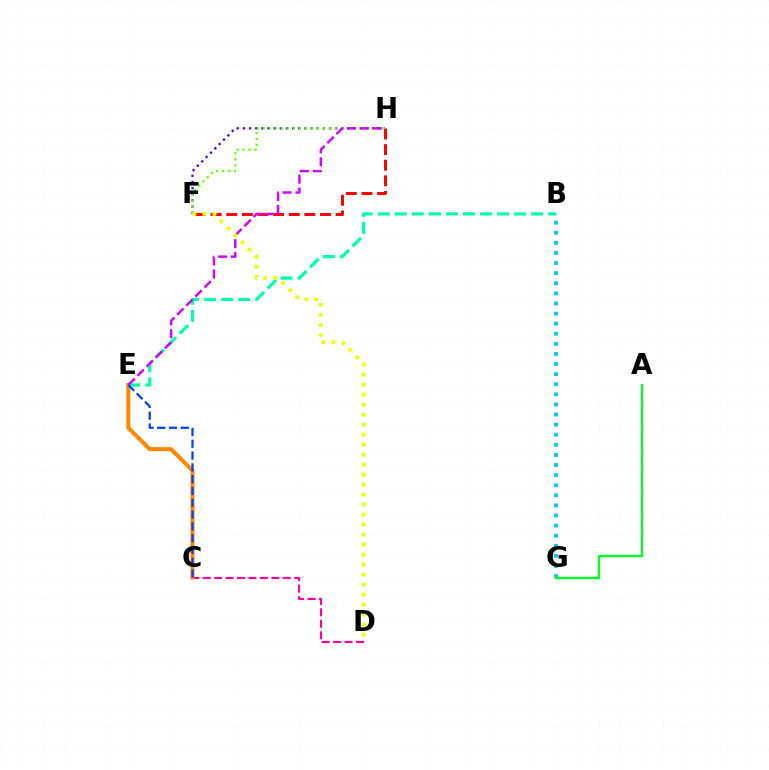{('C', 'D'): [{'color': '#ff00a0', 'line_style': 'dashed', 'thickness': 1.55}], ('C', 'E'): [{'color': '#ff8800', 'line_style': 'solid', 'thickness': 2.9}, {'color': '#003fff', 'line_style': 'dashed', 'thickness': 1.6}], ('B', 'E'): [{'color': '#00ffaf', 'line_style': 'dashed', 'thickness': 2.32}], ('B', 'G'): [{'color': '#00c7ff', 'line_style': 'dotted', 'thickness': 2.74}], ('F', 'H'): [{'color': '#4f00ff', 'line_style': 'dotted', 'thickness': 1.67}, {'color': '#ff0000', 'line_style': 'dashed', 'thickness': 2.12}, {'color': '#66ff00', 'line_style': 'dotted', 'thickness': 1.62}], ('A', 'G'): [{'color': '#00ff27', 'line_style': 'solid', 'thickness': 1.68}], ('E', 'H'): [{'color': '#d600ff', 'line_style': 'dashed', 'thickness': 1.75}], ('D', 'F'): [{'color': '#eeff00', 'line_style': 'dotted', 'thickness': 2.72}]}